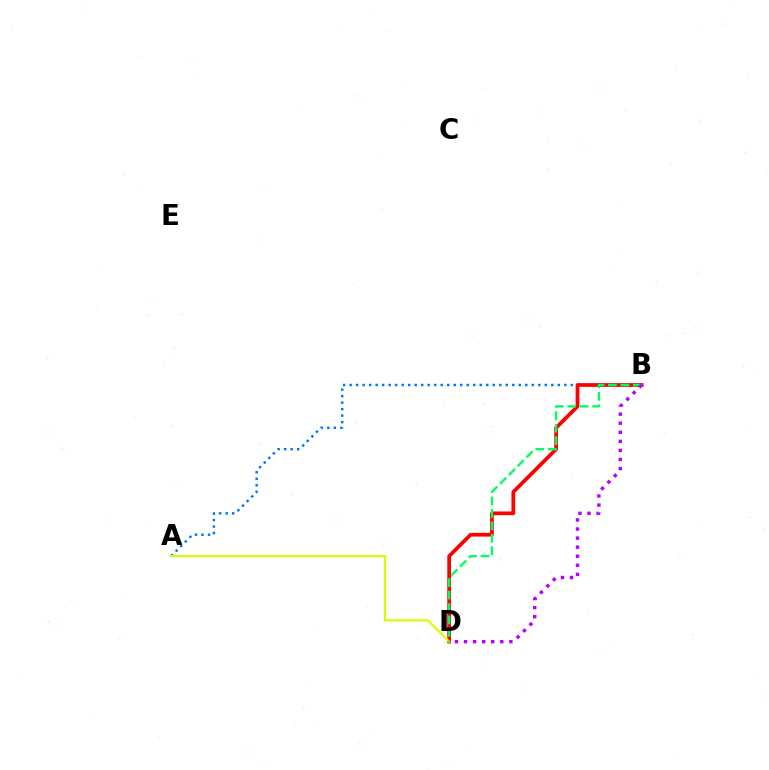{('A', 'B'): [{'color': '#0074ff', 'line_style': 'dotted', 'thickness': 1.77}], ('B', 'D'): [{'color': '#ff0000', 'line_style': 'solid', 'thickness': 2.7}, {'color': '#00ff5c', 'line_style': 'dashed', 'thickness': 1.69}, {'color': '#b900ff', 'line_style': 'dotted', 'thickness': 2.46}], ('A', 'D'): [{'color': '#d1ff00', 'line_style': 'solid', 'thickness': 1.57}]}